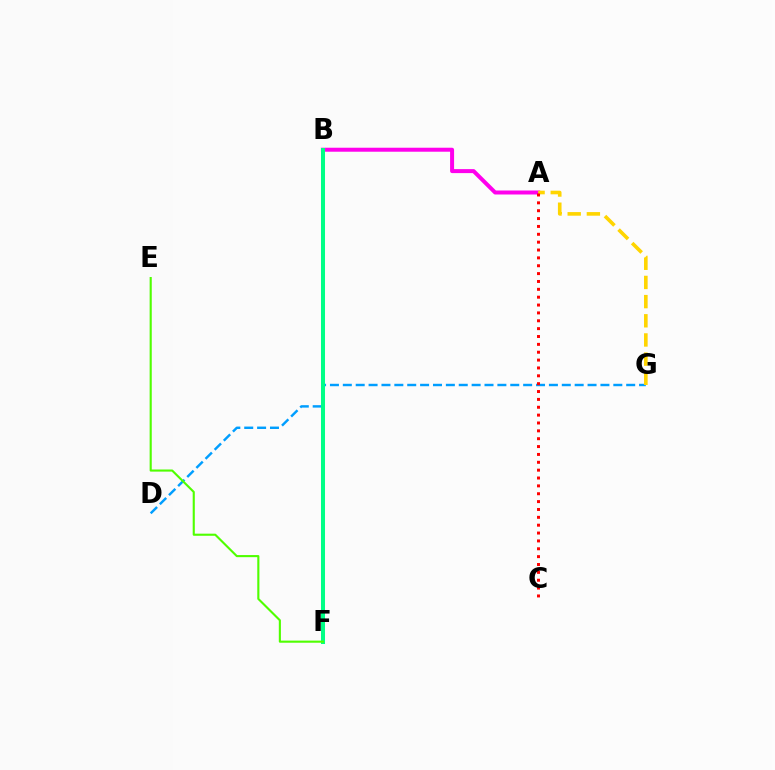{('B', 'F'): [{'color': '#3700ff', 'line_style': 'dashed', 'thickness': 1.97}, {'color': '#00ff86', 'line_style': 'solid', 'thickness': 2.9}], ('D', 'G'): [{'color': '#009eff', 'line_style': 'dashed', 'thickness': 1.75}], ('A', 'B'): [{'color': '#ff00ed', 'line_style': 'solid', 'thickness': 2.87}], ('E', 'F'): [{'color': '#4fff00', 'line_style': 'solid', 'thickness': 1.52}], ('A', 'G'): [{'color': '#ffd500', 'line_style': 'dashed', 'thickness': 2.6}], ('A', 'C'): [{'color': '#ff0000', 'line_style': 'dotted', 'thickness': 2.14}]}